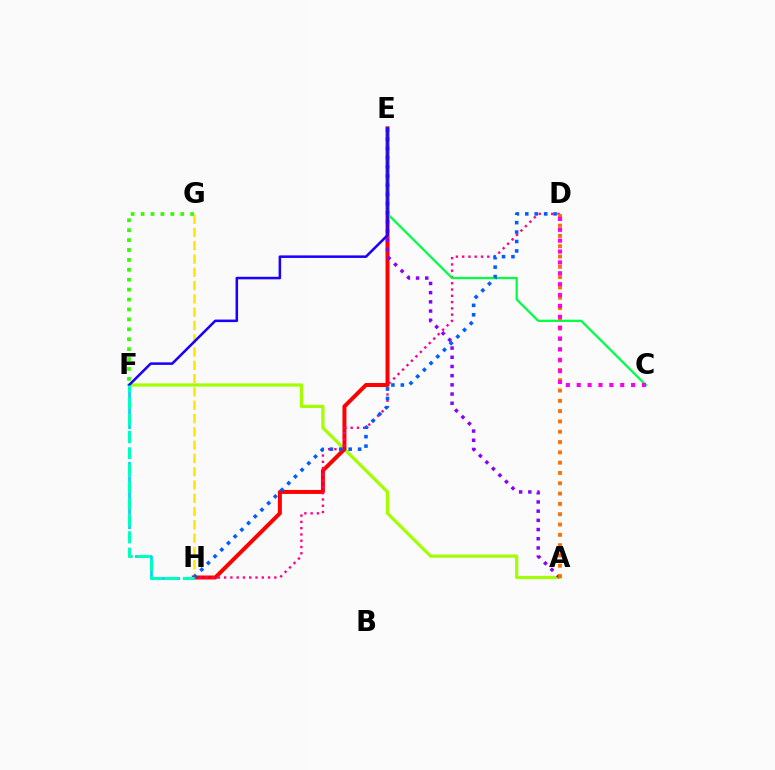{('A', 'F'): [{'color': '#a2ff00', 'line_style': 'solid', 'thickness': 2.31}], ('E', 'H'): [{'color': '#ff0000', 'line_style': 'solid', 'thickness': 2.86}], ('D', 'H'): [{'color': '#ff0088', 'line_style': 'dotted', 'thickness': 1.71}, {'color': '#005dff', 'line_style': 'dotted', 'thickness': 2.56}], ('F', 'H'): [{'color': '#00d3ff', 'line_style': 'dashed', 'thickness': 1.94}, {'color': '#00ffbb', 'line_style': 'dashed', 'thickness': 2.28}], ('C', 'E'): [{'color': '#00ff45', 'line_style': 'solid', 'thickness': 1.63}], ('A', 'E'): [{'color': '#8a00ff', 'line_style': 'dotted', 'thickness': 2.5}], ('G', 'H'): [{'color': '#ffe600', 'line_style': 'dashed', 'thickness': 1.81}], ('A', 'D'): [{'color': '#ff7000', 'line_style': 'dotted', 'thickness': 2.8}], ('F', 'G'): [{'color': '#31ff00', 'line_style': 'dotted', 'thickness': 2.69}], ('E', 'F'): [{'color': '#1900ff', 'line_style': 'solid', 'thickness': 1.83}], ('C', 'D'): [{'color': '#fa00f9', 'line_style': 'dotted', 'thickness': 2.95}]}